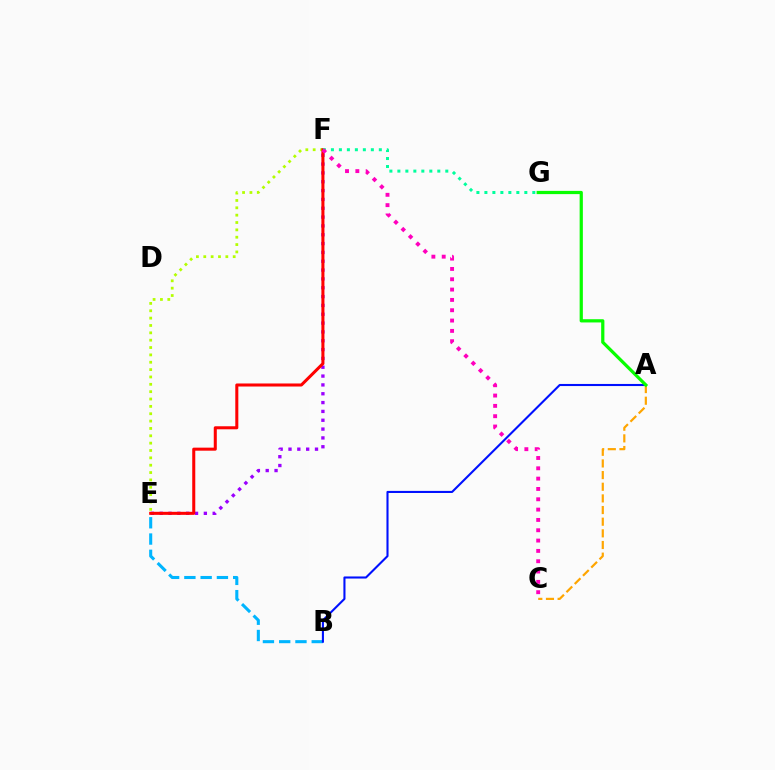{('B', 'E'): [{'color': '#00b5ff', 'line_style': 'dashed', 'thickness': 2.21}], ('E', 'F'): [{'color': '#9b00ff', 'line_style': 'dotted', 'thickness': 2.4}, {'color': '#b3ff00', 'line_style': 'dotted', 'thickness': 2.0}, {'color': '#ff0000', 'line_style': 'solid', 'thickness': 2.19}], ('A', 'B'): [{'color': '#0010ff', 'line_style': 'solid', 'thickness': 1.51}], ('A', 'C'): [{'color': '#ffa500', 'line_style': 'dashed', 'thickness': 1.58}], ('A', 'G'): [{'color': '#08ff00', 'line_style': 'solid', 'thickness': 2.33}], ('F', 'G'): [{'color': '#00ff9d', 'line_style': 'dotted', 'thickness': 2.17}], ('C', 'F'): [{'color': '#ff00bd', 'line_style': 'dotted', 'thickness': 2.8}]}